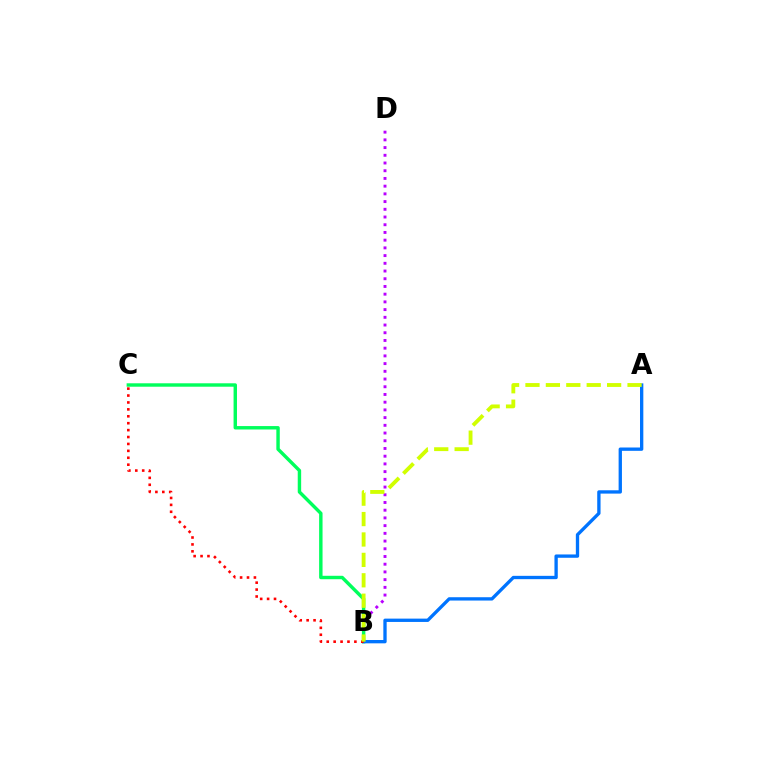{('B', 'D'): [{'color': '#b900ff', 'line_style': 'dotted', 'thickness': 2.1}], ('B', 'C'): [{'color': '#00ff5c', 'line_style': 'solid', 'thickness': 2.46}, {'color': '#ff0000', 'line_style': 'dotted', 'thickness': 1.88}], ('A', 'B'): [{'color': '#0074ff', 'line_style': 'solid', 'thickness': 2.39}, {'color': '#d1ff00', 'line_style': 'dashed', 'thickness': 2.77}]}